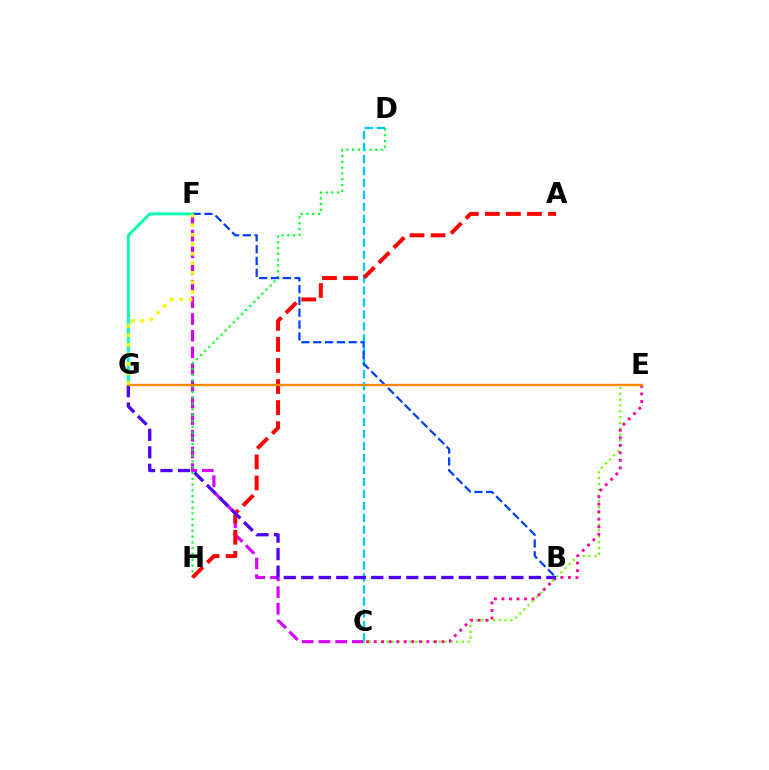{('C', 'F'): [{'color': '#d600ff', 'line_style': 'dashed', 'thickness': 2.27}], ('D', 'H'): [{'color': '#00ff27', 'line_style': 'dotted', 'thickness': 1.57}], ('C', 'D'): [{'color': '#00c7ff', 'line_style': 'dashed', 'thickness': 1.62}], ('A', 'H'): [{'color': '#ff0000', 'line_style': 'dashed', 'thickness': 2.86}], ('C', 'E'): [{'color': '#66ff00', 'line_style': 'dotted', 'thickness': 1.58}, {'color': '#ff00a0', 'line_style': 'dotted', 'thickness': 2.05}], ('B', 'F'): [{'color': '#003fff', 'line_style': 'dashed', 'thickness': 1.61}], ('F', 'G'): [{'color': '#00ffaf', 'line_style': 'solid', 'thickness': 2.09}, {'color': '#eeff00', 'line_style': 'dotted', 'thickness': 2.59}], ('B', 'G'): [{'color': '#4f00ff', 'line_style': 'dashed', 'thickness': 2.38}], ('E', 'G'): [{'color': '#ff8800', 'line_style': 'solid', 'thickness': 1.68}]}